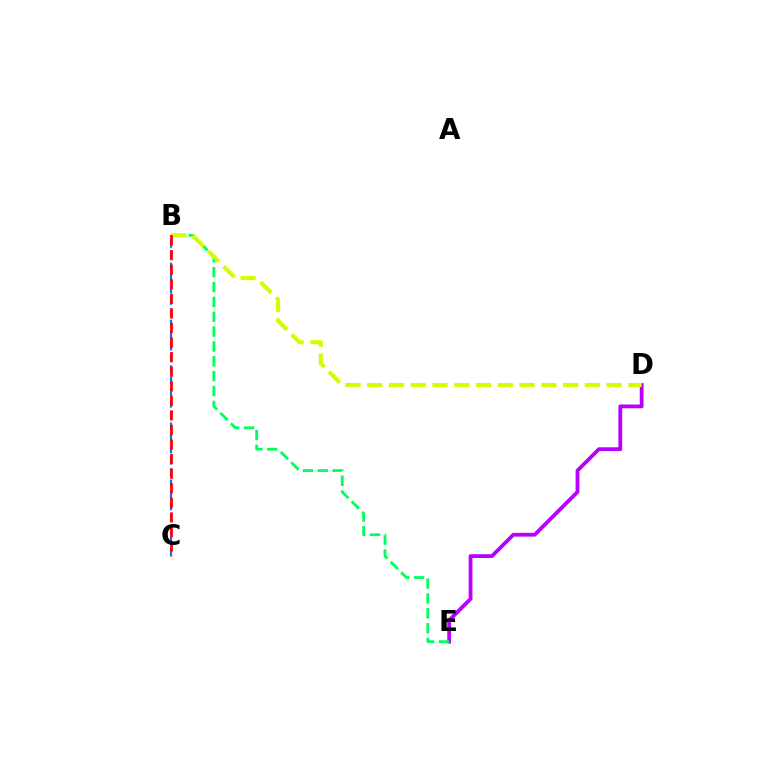{('D', 'E'): [{'color': '#b900ff', 'line_style': 'solid', 'thickness': 2.74}], ('B', 'E'): [{'color': '#00ff5c', 'line_style': 'dashed', 'thickness': 2.02}], ('B', 'D'): [{'color': '#d1ff00', 'line_style': 'dashed', 'thickness': 2.96}], ('B', 'C'): [{'color': '#0074ff', 'line_style': 'dashed', 'thickness': 1.55}, {'color': '#ff0000', 'line_style': 'dashed', 'thickness': 1.98}]}